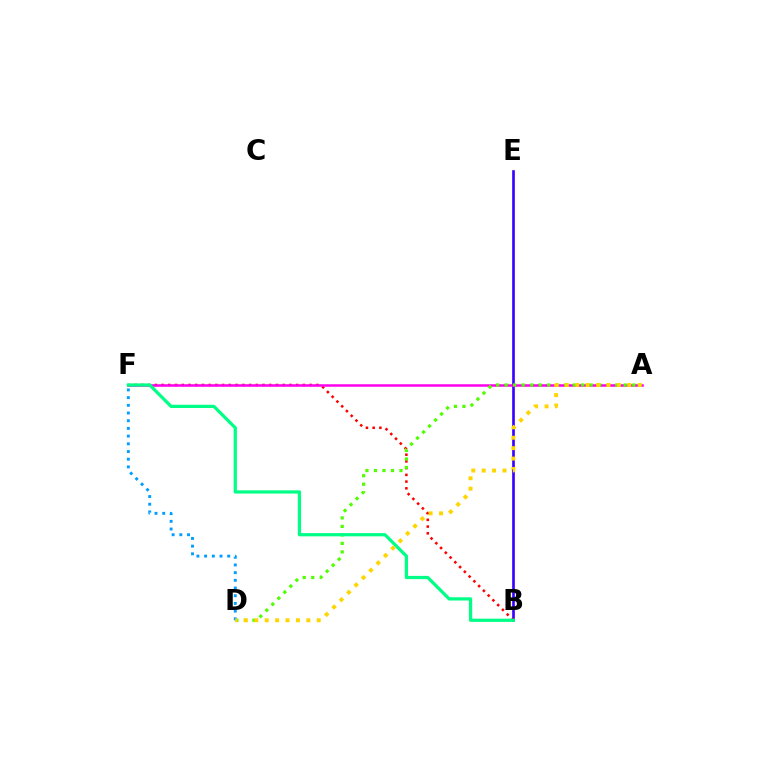{('B', 'E'): [{'color': '#3700ff', 'line_style': 'solid', 'thickness': 1.91}], ('B', 'F'): [{'color': '#ff0000', 'line_style': 'dotted', 'thickness': 1.83}, {'color': '#00ff86', 'line_style': 'solid', 'thickness': 2.33}], ('A', 'F'): [{'color': '#ff00ed', 'line_style': 'solid', 'thickness': 1.81}], ('A', 'D'): [{'color': '#4fff00', 'line_style': 'dotted', 'thickness': 2.31}, {'color': '#ffd500', 'line_style': 'dotted', 'thickness': 2.83}], ('D', 'F'): [{'color': '#009eff', 'line_style': 'dotted', 'thickness': 2.09}]}